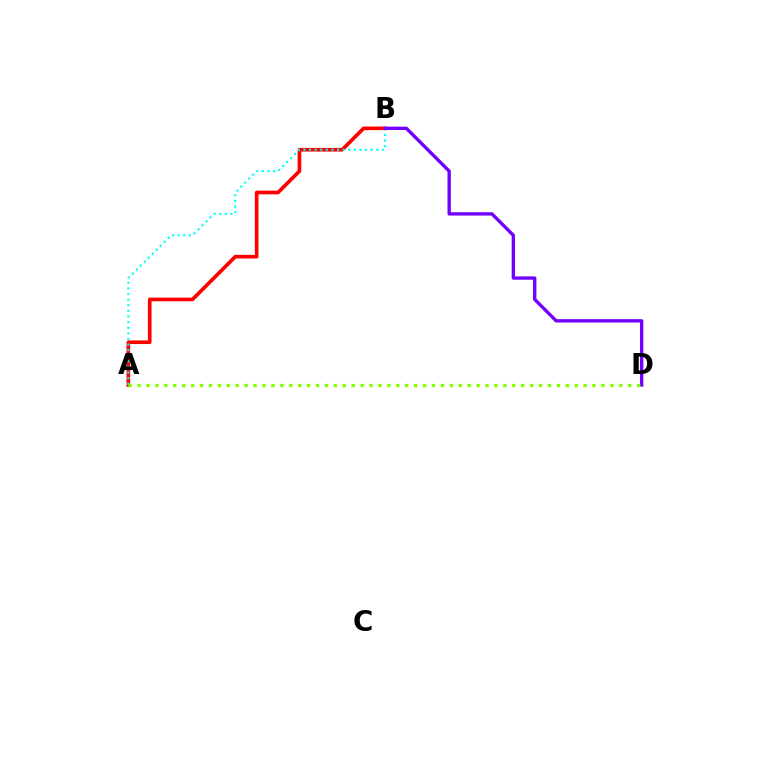{('A', 'B'): [{'color': '#ff0000', 'line_style': 'solid', 'thickness': 2.63}, {'color': '#00fff6', 'line_style': 'dotted', 'thickness': 1.52}], ('B', 'D'): [{'color': '#7200ff', 'line_style': 'solid', 'thickness': 2.41}], ('A', 'D'): [{'color': '#84ff00', 'line_style': 'dotted', 'thickness': 2.42}]}